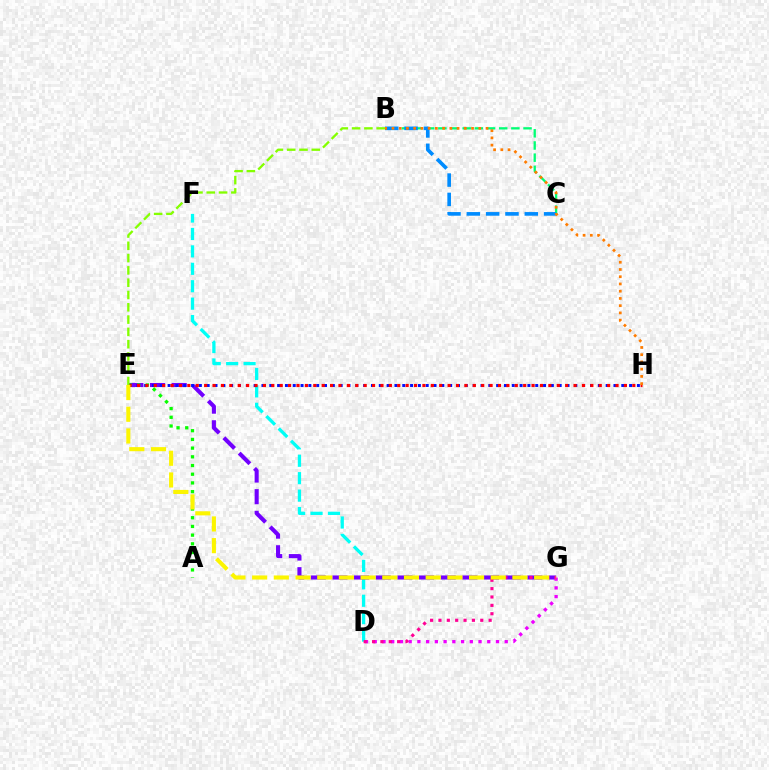{('B', 'C'): [{'color': '#00ff74', 'line_style': 'dashed', 'thickness': 1.65}, {'color': '#008cff', 'line_style': 'dashed', 'thickness': 2.63}], ('D', 'F'): [{'color': '#00fff6', 'line_style': 'dashed', 'thickness': 2.37}], ('E', 'G'): [{'color': '#7200ff', 'line_style': 'dashed', 'thickness': 2.94}, {'color': '#fcf500', 'line_style': 'dashed', 'thickness': 2.95}], ('E', 'H'): [{'color': '#0010ff', 'line_style': 'dotted', 'thickness': 2.13}, {'color': '#ff0000', 'line_style': 'dotted', 'thickness': 2.28}], ('A', 'E'): [{'color': '#08ff00', 'line_style': 'dotted', 'thickness': 2.36}], ('D', 'G'): [{'color': '#ee00ff', 'line_style': 'dotted', 'thickness': 2.37}, {'color': '#ff0094', 'line_style': 'dotted', 'thickness': 2.27}], ('B', 'H'): [{'color': '#ff7c00', 'line_style': 'dotted', 'thickness': 1.97}], ('B', 'E'): [{'color': '#84ff00', 'line_style': 'dashed', 'thickness': 1.67}]}